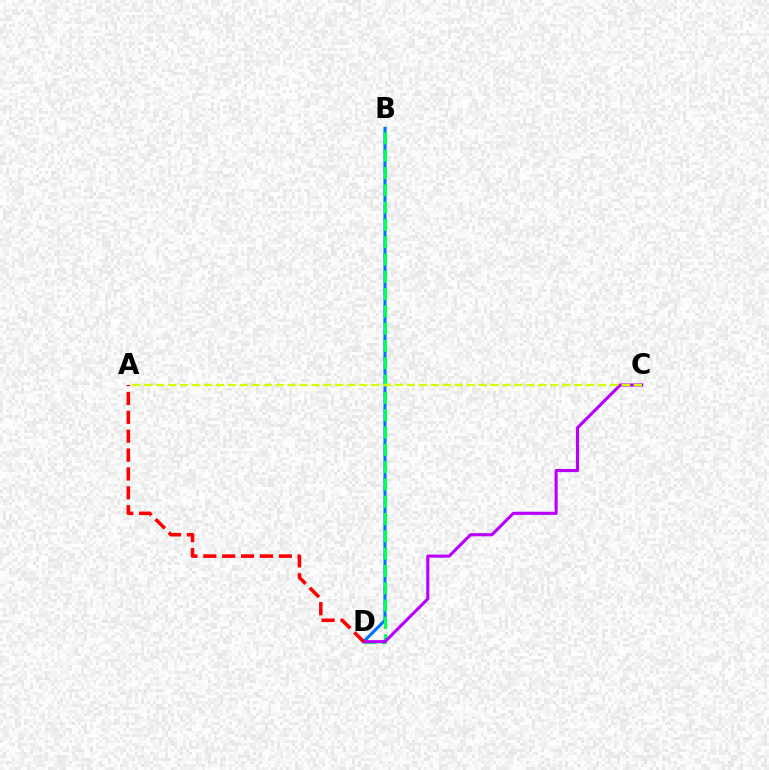{('B', 'D'): [{'color': '#0074ff', 'line_style': 'solid', 'thickness': 2.23}, {'color': '#00ff5c', 'line_style': 'dashed', 'thickness': 2.35}], ('C', 'D'): [{'color': '#b900ff', 'line_style': 'solid', 'thickness': 2.24}], ('A', 'C'): [{'color': '#d1ff00', 'line_style': 'dashed', 'thickness': 1.62}], ('A', 'D'): [{'color': '#ff0000', 'line_style': 'dashed', 'thickness': 2.57}]}